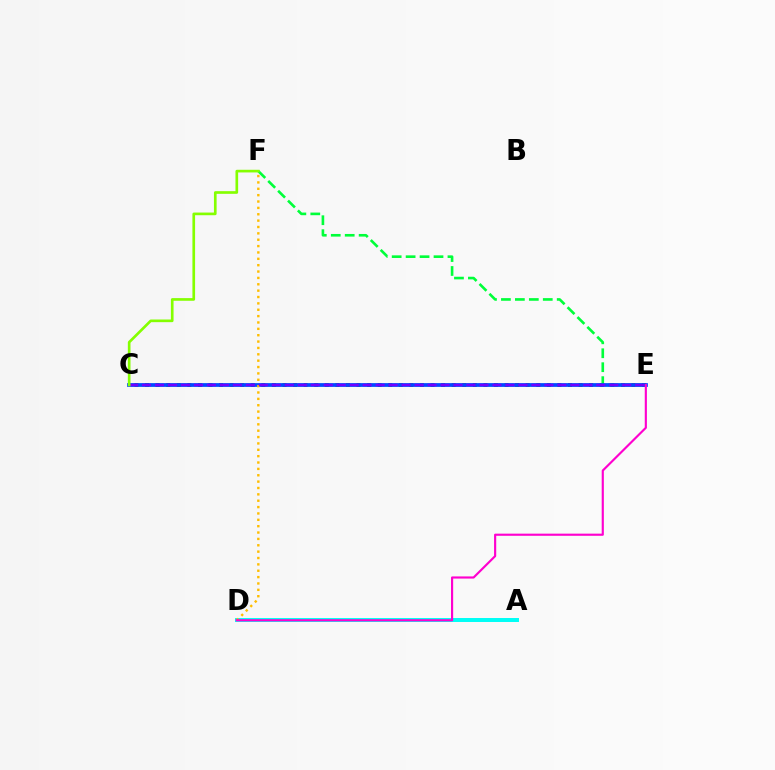{('A', 'D'): [{'color': '#00fff6', 'line_style': 'solid', 'thickness': 2.86}], ('C', 'E'): [{'color': '#ff0000', 'line_style': 'dotted', 'thickness': 2.87}, {'color': '#004bff', 'line_style': 'solid', 'thickness': 2.71}, {'color': '#7200ff', 'line_style': 'dashed', 'thickness': 1.76}], ('E', 'F'): [{'color': '#00ff39', 'line_style': 'dashed', 'thickness': 1.89}], ('D', 'F'): [{'color': '#ffbd00', 'line_style': 'dotted', 'thickness': 1.73}], ('D', 'E'): [{'color': '#ff00cf', 'line_style': 'solid', 'thickness': 1.55}], ('C', 'F'): [{'color': '#84ff00', 'line_style': 'solid', 'thickness': 1.92}]}